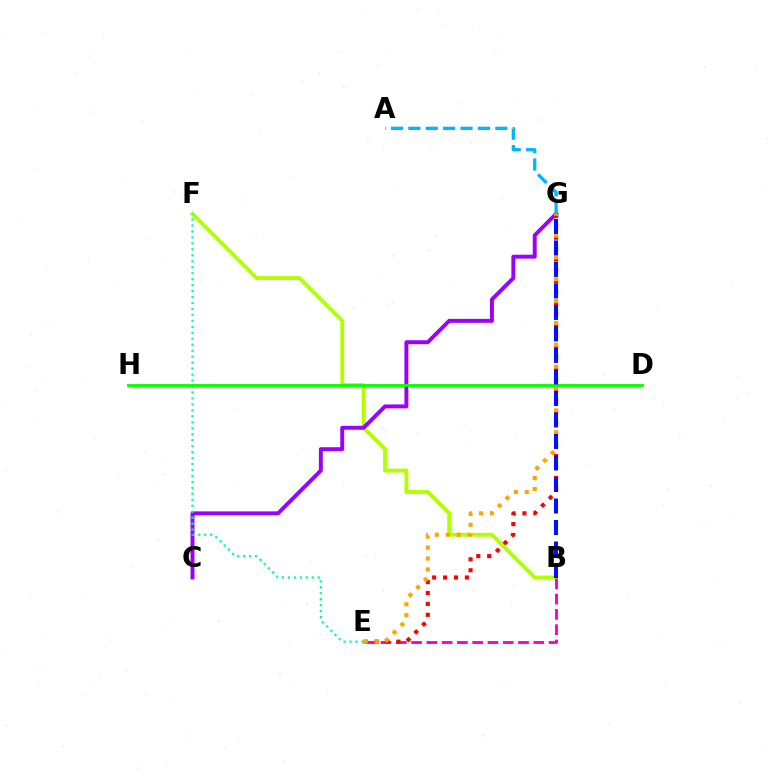{('B', 'F'): [{'color': '#b3ff00', 'line_style': 'solid', 'thickness': 2.78}], ('B', 'E'): [{'color': '#ff00bd', 'line_style': 'dashed', 'thickness': 2.08}], ('C', 'G'): [{'color': '#9b00ff', 'line_style': 'solid', 'thickness': 2.83}], ('E', 'F'): [{'color': '#00ff9d', 'line_style': 'dotted', 'thickness': 1.62}], ('E', 'G'): [{'color': '#ff0000', 'line_style': 'dotted', 'thickness': 2.97}, {'color': '#ffa500', 'line_style': 'dotted', 'thickness': 2.97}], ('D', 'H'): [{'color': '#08ff00', 'line_style': 'solid', 'thickness': 2.06}], ('B', 'G'): [{'color': '#0010ff', 'line_style': 'dashed', 'thickness': 2.92}], ('A', 'G'): [{'color': '#00b5ff', 'line_style': 'dashed', 'thickness': 2.36}]}